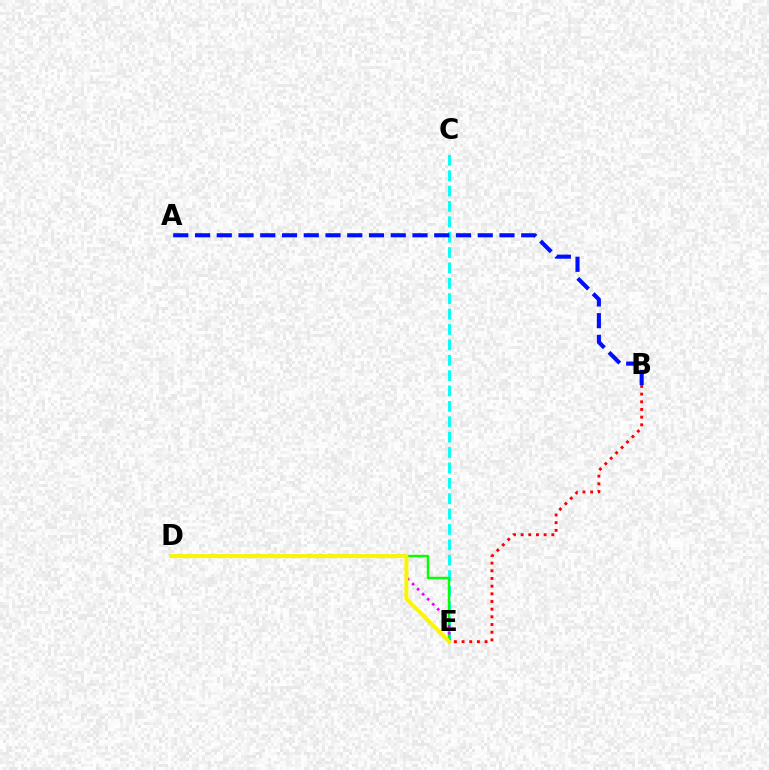{('C', 'E'): [{'color': '#00fff6', 'line_style': 'dashed', 'thickness': 2.09}], ('D', 'E'): [{'color': '#08ff00', 'line_style': 'solid', 'thickness': 1.75}, {'color': '#ee00ff', 'line_style': 'dotted', 'thickness': 1.93}, {'color': '#fcf500', 'line_style': 'solid', 'thickness': 2.85}], ('A', 'B'): [{'color': '#0010ff', 'line_style': 'dashed', 'thickness': 2.95}], ('B', 'E'): [{'color': '#ff0000', 'line_style': 'dotted', 'thickness': 2.09}]}